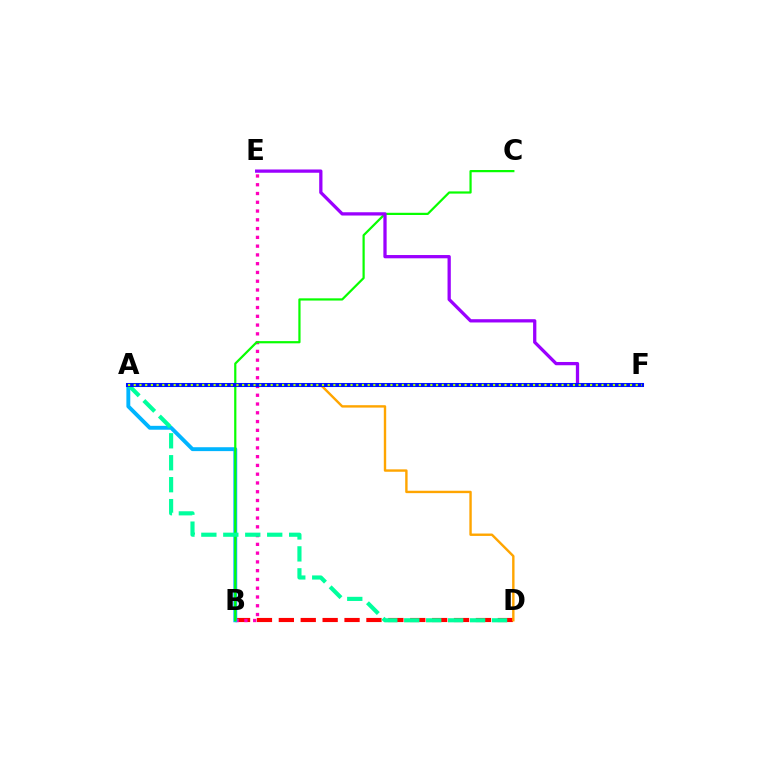{('B', 'D'): [{'color': '#ff0000', 'line_style': 'dashed', 'thickness': 2.98}], ('B', 'E'): [{'color': '#ff00bd', 'line_style': 'dotted', 'thickness': 2.38}], ('A', 'B'): [{'color': '#00b5ff', 'line_style': 'solid', 'thickness': 2.8}], ('B', 'C'): [{'color': '#08ff00', 'line_style': 'solid', 'thickness': 1.59}], ('E', 'F'): [{'color': '#9b00ff', 'line_style': 'solid', 'thickness': 2.36}], ('A', 'D'): [{'color': '#ffa500', 'line_style': 'solid', 'thickness': 1.73}, {'color': '#00ff9d', 'line_style': 'dashed', 'thickness': 2.98}], ('A', 'F'): [{'color': '#0010ff', 'line_style': 'solid', 'thickness': 2.92}, {'color': '#b3ff00', 'line_style': 'dotted', 'thickness': 1.55}]}